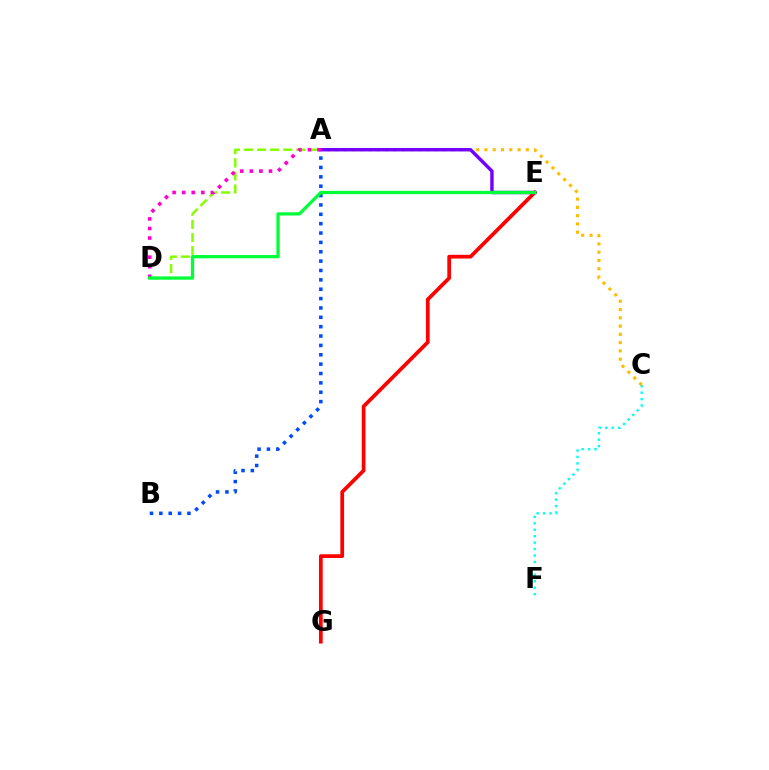{('C', 'F'): [{'color': '#00fff6', 'line_style': 'dotted', 'thickness': 1.75}], ('A', 'B'): [{'color': '#004bff', 'line_style': 'dotted', 'thickness': 2.54}], ('A', 'D'): [{'color': '#84ff00', 'line_style': 'dashed', 'thickness': 1.78}, {'color': '#ff00cf', 'line_style': 'dotted', 'thickness': 2.6}], ('E', 'G'): [{'color': '#ff0000', 'line_style': 'solid', 'thickness': 2.69}], ('A', 'C'): [{'color': '#ffbd00', 'line_style': 'dotted', 'thickness': 2.25}], ('A', 'E'): [{'color': '#7200ff', 'line_style': 'solid', 'thickness': 2.46}], ('D', 'E'): [{'color': '#00ff39', 'line_style': 'solid', 'thickness': 2.36}]}